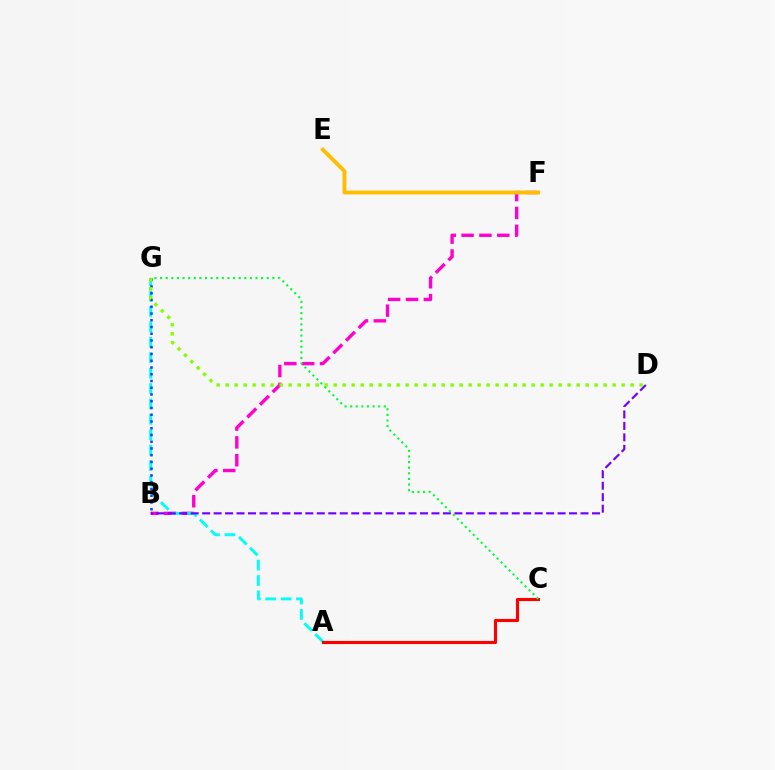{('B', 'F'): [{'color': '#ff00cf', 'line_style': 'dashed', 'thickness': 2.43}], ('A', 'G'): [{'color': '#00fff6', 'line_style': 'dashed', 'thickness': 2.09}], ('B', 'G'): [{'color': '#004bff', 'line_style': 'dotted', 'thickness': 1.83}], ('B', 'D'): [{'color': '#7200ff', 'line_style': 'dashed', 'thickness': 1.56}], ('A', 'C'): [{'color': '#ff0000', 'line_style': 'solid', 'thickness': 2.25}], ('D', 'G'): [{'color': '#84ff00', 'line_style': 'dotted', 'thickness': 2.45}], ('E', 'F'): [{'color': '#ffbd00', 'line_style': 'solid', 'thickness': 2.79}], ('C', 'G'): [{'color': '#00ff39', 'line_style': 'dotted', 'thickness': 1.53}]}